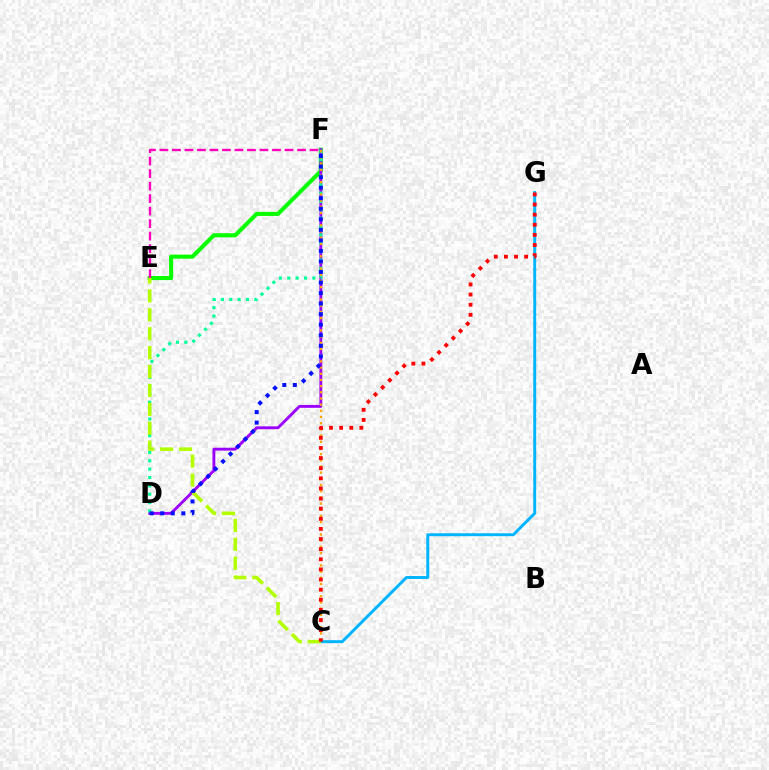{('C', 'G'): [{'color': '#00b5ff', 'line_style': 'solid', 'thickness': 2.11}, {'color': '#ff0000', 'line_style': 'dotted', 'thickness': 2.75}], ('E', 'F'): [{'color': '#08ff00', 'line_style': 'solid', 'thickness': 2.94}, {'color': '#ff00bd', 'line_style': 'dashed', 'thickness': 1.7}], ('D', 'F'): [{'color': '#9b00ff', 'line_style': 'solid', 'thickness': 2.07}, {'color': '#00ff9d', 'line_style': 'dotted', 'thickness': 2.27}, {'color': '#0010ff', 'line_style': 'dotted', 'thickness': 2.86}], ('C', 'F'): [{'color': '#ffa500', 'line_style': 'dotted', 'thickness': 1.68}], ('C', 'E'): [{'color': '#b3ff00', 'line_style': 'dashed', 'thickness': 2.57}]}